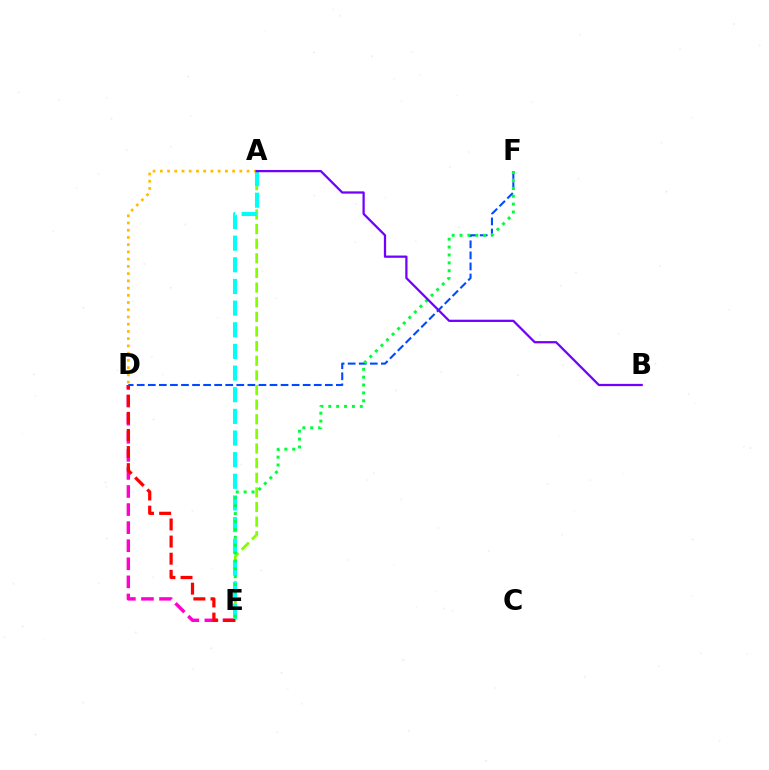{('D', 'F'): [{'color': '#004bff', 'line_style': 'dashed', 'thickness': 1.5}], ('D', 'E'): [{'color': '#ff00cf', 'line_style': 'dashed', 'thickness': 2.46}, {'color': '#ff0000', 'line_style': 'dashed', 'thickness': 2.32}], ('A', 'E'): [{'color': '#84ff00', 'line_style': 'dashed', 'thickness': 1.99}, {'color': '#00fff6', 'line_style': 'dashed', 'thickness': 2.94}], ('A', 'D'): [{'color': '#ffbd00', 'line_style': 'dotted', 'thickness': 1.96}], ('E', 'F'): [{'color': '#00ff39', 'line_style': 'dotted', 'thickness': 2.14}], ('A', 'B'): [{'color': '#7200ff', 'line_style': 'solid', 'thickness': 1.62}]}